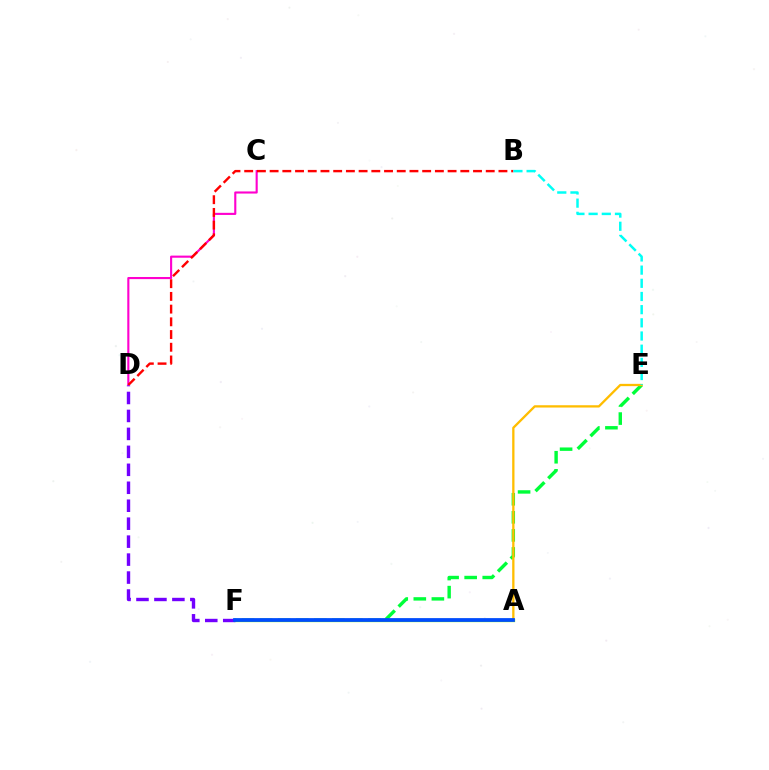{('C', 'D'): [{'color': '#ff00cf', 'line_style': 'solid', 'thickness': 1.53}], ('B', 'D'): [{'color': '#ff0000', 'line_style': 'dashed', 'thickness': 1.73}], ('E', 'F'): [{'color': '#00ff39', 'line_style': 'dashed', 'thickness': 2.45}], ('A', 'F'): [{'color': '#84ff00', 'line_style': 'solid', 'thickness': 2.37}, {'color': '#004bff', 'line_style': 'solid', 'thickness': 2.71}], ('D', 'F'): [{'color': '#7200ff', 'line_style': 'dashed', 'thickness': 2.44}], ('A', 'E'): [{'color': '#ffbd00', 'line_style': 'solid', 'thickness': 1.66}], ('B', 'E'): [{'color': '#00fff6', 'line_style': 'dashed', 'thickness': 1.79}]}